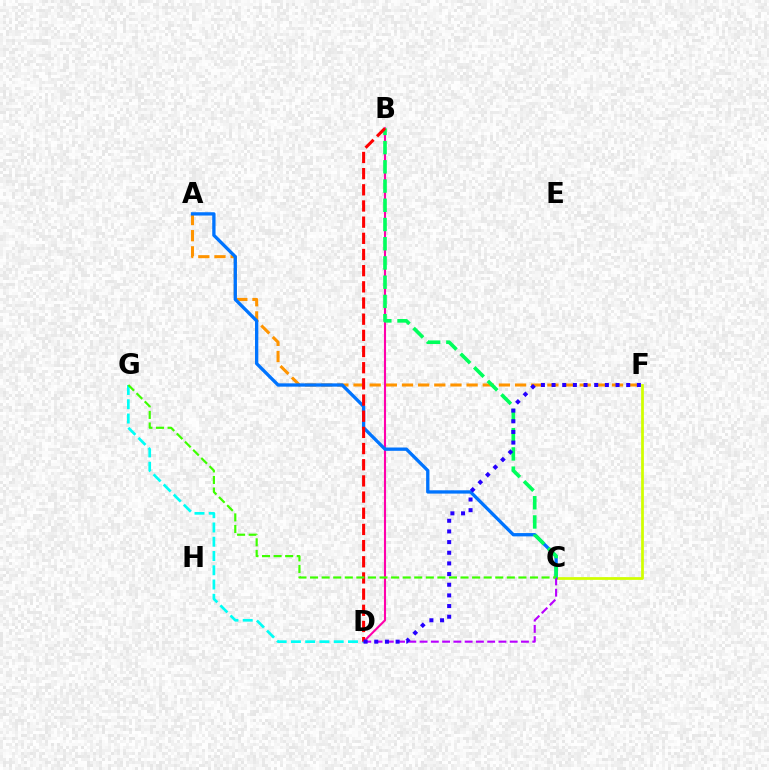{('A', 'F'): [{'color': '#ff9400', 'line_style': 'dashed', 'thickness': 2.19}], ('C', 'F'): [{'color': '#d1ff00', 'line_style': 'solid', 'thickness': 1.97}], ('B', 'D'): [{'color': '#ff00ac', 'line_style': 'solid', 'thickness': 1.51}, {'color': '#ff0000', 'line_style': 'dashed', 'thickness': 2.2}], ('D', 'G'): [{'color': '#00fff6', 'line_style': 'dashed', 'thickness': 1.94}], ('A', 'C'): [{'color': '#0074ff', 'line_style': 'solid', 'thickness': 2.38}], ('B', 'C'): [{'color': '#00ff5c', 'line_style': 'dashed', 'thickness': 2.61}], ('C', 'D'): [{'color': '#b900ff', 'line_style': 'dashed', 'thickness': 1.53}], ('D', 'F'): [{'color': '#2500ff', 'line_style': 'dotted', 'thickness': 2.9}], ('C', 'G'): [{'color': '#3dff00', 'line_style': 'dashed', 'thickness': 1.57}]}